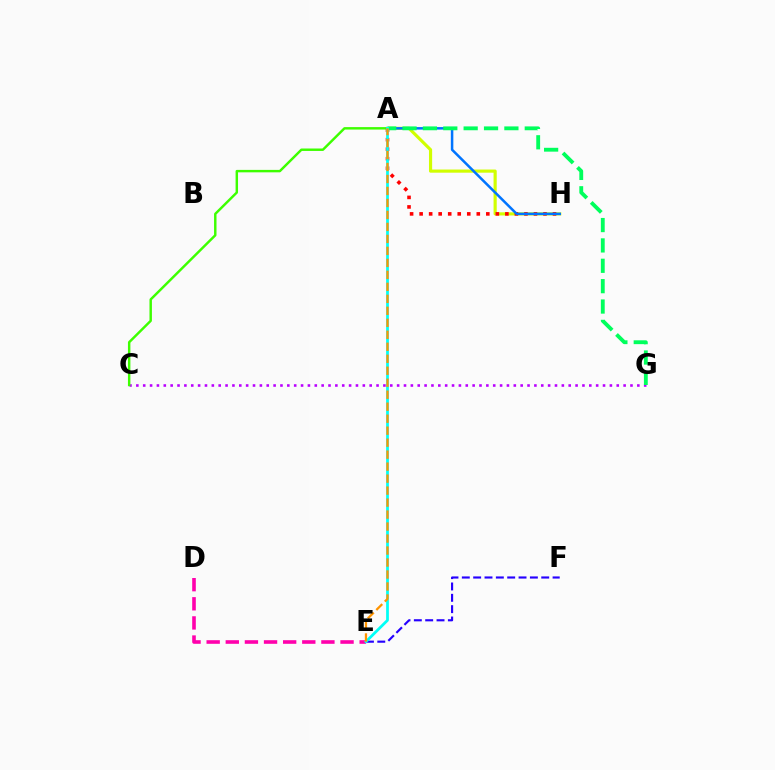{('D', 'E'): [{'color': '#ff00ac', 'line_style': 'dashed', 'thickness': 2.6}], ('A', 'H'): [{'color': '#d1ff00', 'line_style': 'solid', 'thickness': 2.27}, {'color': '#ff0000', 'line_style': 'dotted', 'thickness': 2.59}, {'color': '#0074ff', 'line_style': 'solid', 'thickness': 1.81}], ('C', 'G'): [{'color': '#b900ff', 'line_style': 'dotted', 'thickness': 1.86}], ('A', 'C'): [{'color': '#3dff00', 'line_style': 'solid', 'thickness': 1.76}], ('E', 'F'): [{'color': '#2500ff', 'line_style': 'dashed', 'thickness': 1.54}], ('A', 'G'): [{'color': '#00ff5c', 'line_style': 'dashed', 'thickness': 2.77}], ('A', 'E'): [{'color': '#00fff6', 'line_style': 'solid', 'thickness': 1.98}, {'color': '#ff9400', 'line_style': 'dashed', 'thickness': 1.63}]}